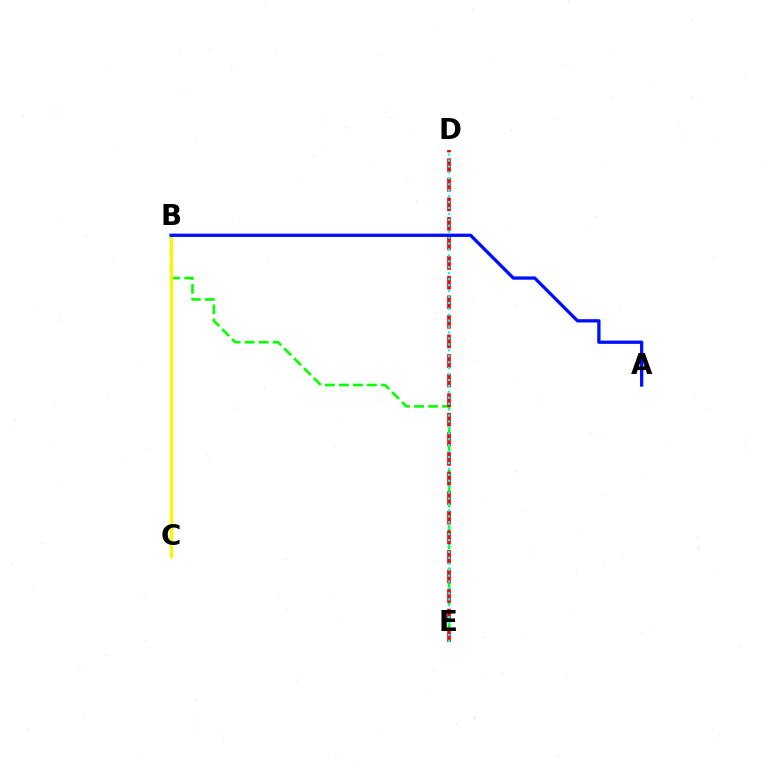{('B', 'E'): [{'color': '#08ff00', 'line_style': 'dashed', 'thickness': 1.9}], ('B', 'C'): [{'color': '#ee00ff', 'line_style': 'solid', 'thickness': 1.97}, {'color': '#fcf500', 'line_style': 'solid', 'thickness': 2.32}], ('D', 'E'): [{'color': '#ff0000', 'line_style': 'dashed', 'thickness': 2.66}, {'color': '#00fff6', 'line_style': 'dotted', 'thickness': 1.61}], ('A', 'B'): [{'color': '#0010ff', 'line_style': 'solid', 'thickness': 2.37}]}